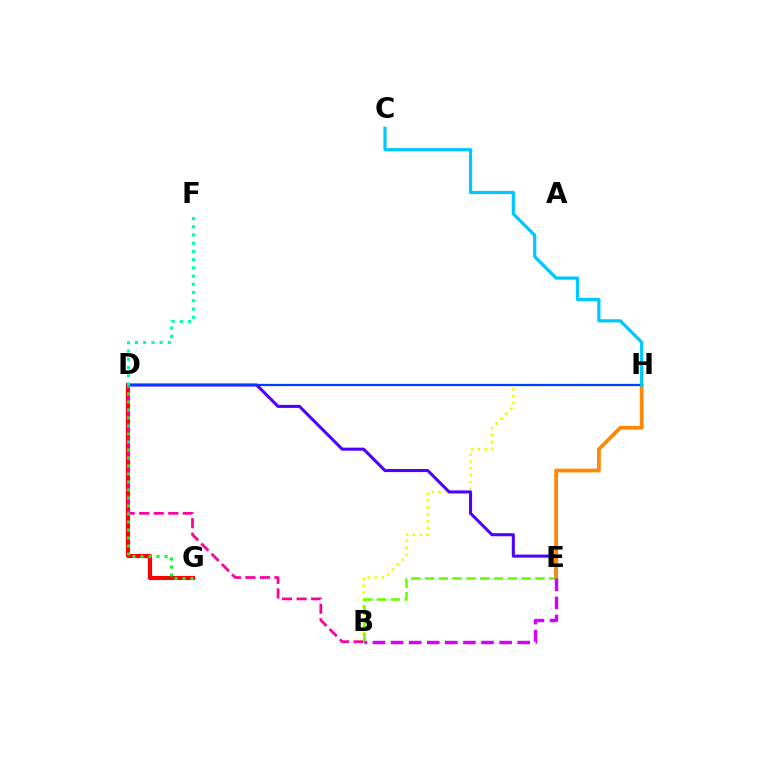{('D', 'G'): [{'color': '#ff0000', 'line_style': 'solid', 'thickness': 2.96}, {'color': '#00ff27', 'line_style': 'dotted', 'thickness': 2.17}], ('B', 'H'): [{'color': '#eeff00', 'line_style': 'dotted', 'thickness': 1.86}], ('B', 'D'): [{'color': '#ff00a0', 'line_style': 'dashed', 'thickness': 1.97}], ('D', 'E'): [{'color': '#4f00ff', 'line_style': 'solid', 'thickness': 2.2}], ('E', 'H'): [{'color': '#ff8800', 'line_style': 'solid', 'thickness': 2.72}], ('D', 'H'): [{'color': '#003fff', 'line_style': 'solid', 'thickness': 1.61}], ('C', 'H'): [{'color': '#00c7ff', 'line_style': 'solid', 'thickness': 2.31}], ('B', 'E'): [{'color': '#66ff00', 'line_style': 'dashed', 'thickness': 1.88}, {'color': '#d600ff', 'line_style': 'dashed', 'thickness': 2.46}], ('D', 'F'): [{'color': '#00ffaf', 'line_style': 'dotted', 'thickness': 2.24}]}